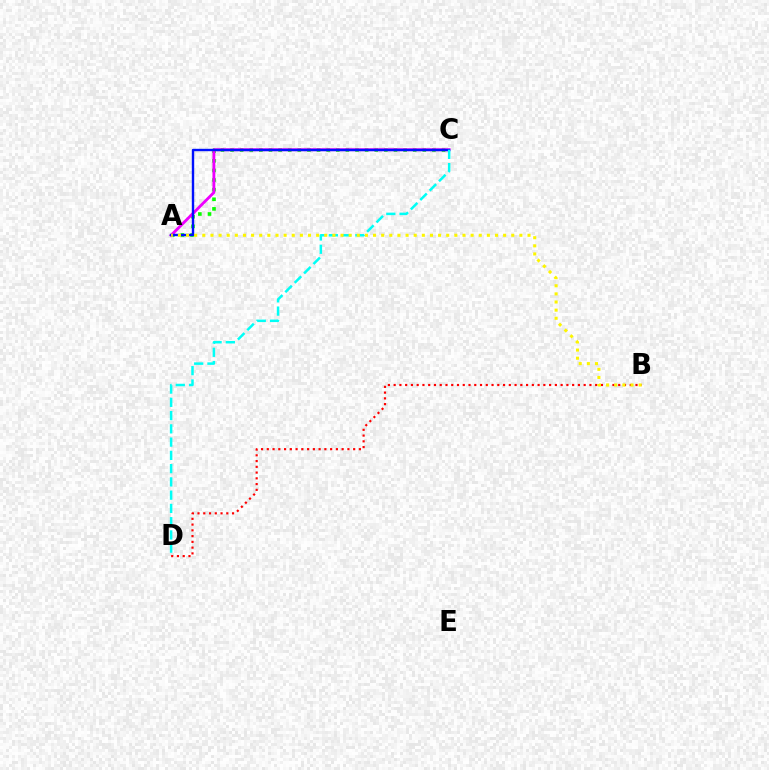{('A', 'C'): [{'color': '#08ff00', 'line_style': 'dotted', 'thickness': 2.61}, {'color': '#ee00ff', 'line_style': 'solid', 'thickness': 2.05}, {'color': '#0010ff', 'line_style': 'solid', 'thickness': 1.73}], ('C', 'D'): [{'color': '#00fff6', 'line_style': 'dashed', 'thickness': 1.8}], ('B', 'D'): [{'color': '#ff0000', 'line_style': 'dotted', 'thickness': 1.56}], ('A', 'B'): [{'color': '#fcf500', 'line_style': 'dotted', 'thickness': 2.21}]}